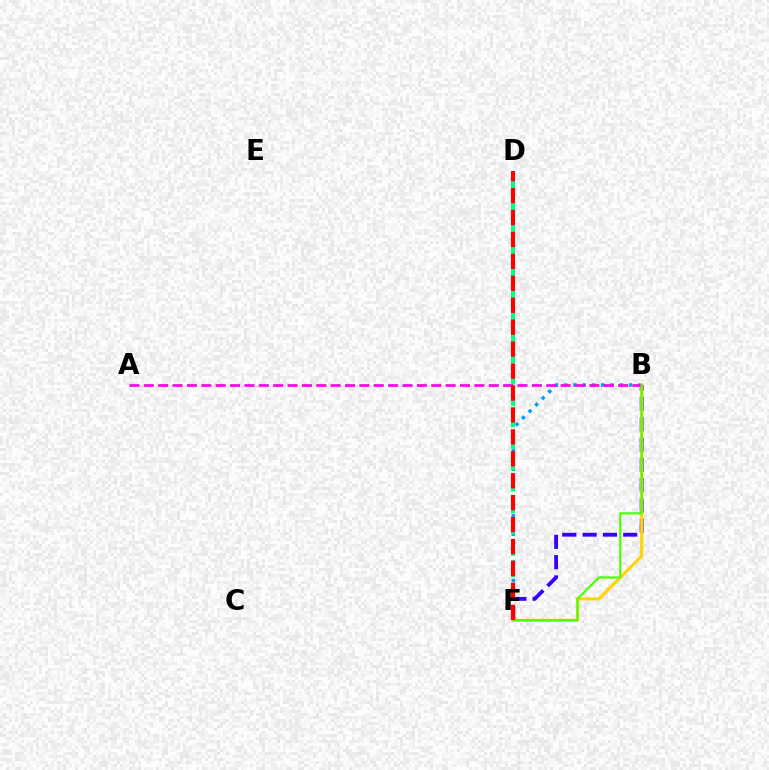{('B', 'F'): [{'color': '#3700ff', 'line_style': 'dashed', 'thickness': 2.76}, {'color': '#009eff', 'line_style': 'dotted', 'thickness': 2.52}, {'color': '#ffd500', 'line_style': 'solid', 'thickness': 2.19}, {'color': '#4fff00', 'line_style': 'solid', 'thickness': 1.57}], ('D', 'F'): [{'color': '#00ff86', 'line_style': 'dashed', 'thickness': 2.91}, {'color': '#ff0000', 'line_style': 'dashed', 'thickness': 2.98}], ('A', 'B'): [{'color': '#ff00ed', 'line_style': 'dashed', 'thickness': 1.95}]}